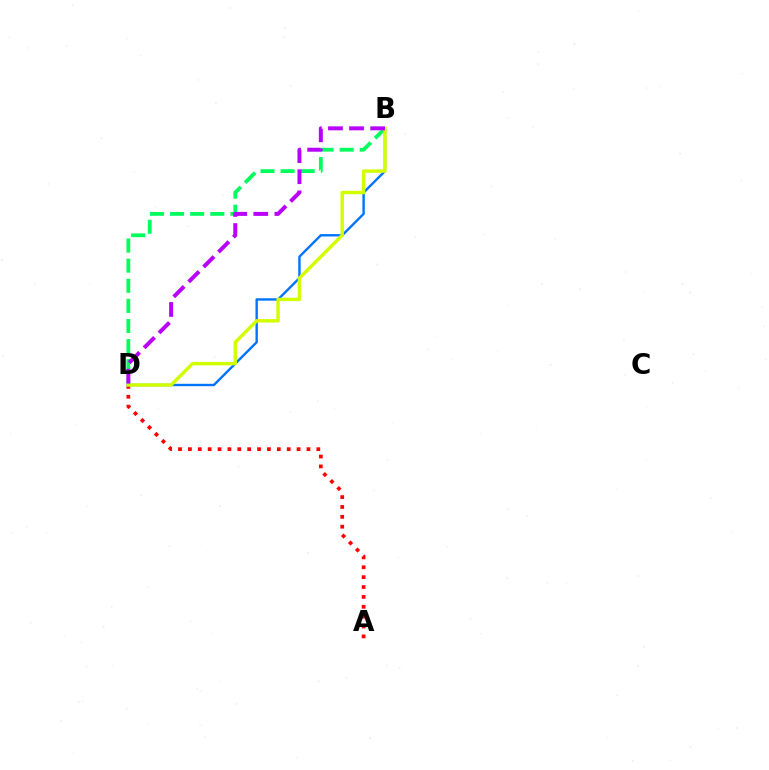{('B', 'D'): [{'color': '#00ff5c', 'line_style': 'dashed', 'thickness': 2.73}, {'color': '#0074ff', 'line_style': 'solid', 'thickness': 1.72}, {'color': '#d1ff00', 'line_style': 'solid', 'thickness': 2.46}, {'color': '#b900ff', 'line_style': 'dashed', 'thickness': 2.87}], ('A', 'D'): [{'color': '#ff0000', 'line_style': 'dotted', 'thickness': 2.68}]}